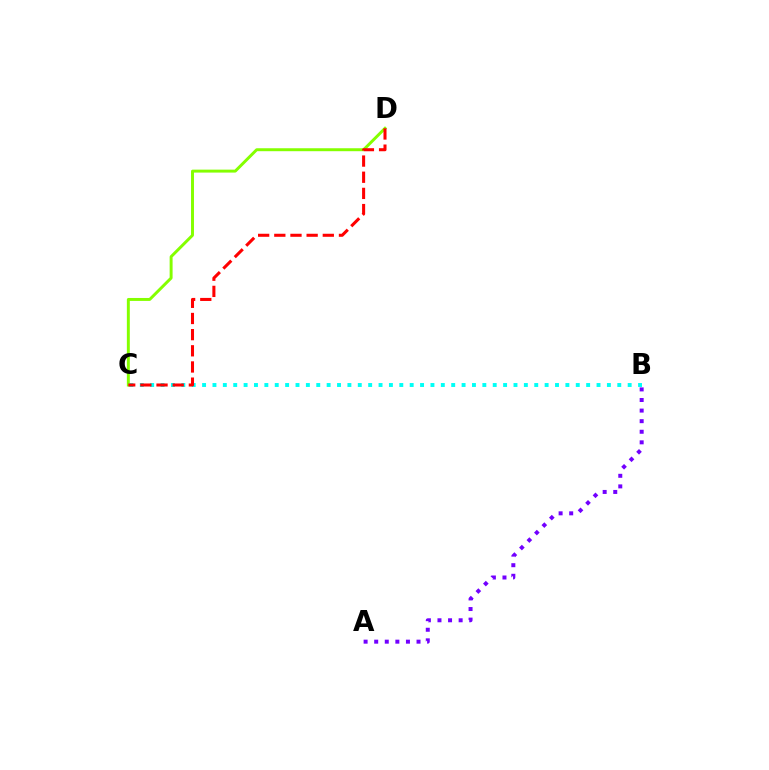{('A', 'B'): [{'color': '#7200ff', 'line_style': 'dotted', 'thickness': 2.88}], ('C', 'D'): [{'color': '#84ff00', 'line_style': 'solid', 'thickness': 2.13}, {'color': '#ff0000', 'line_style': 'dashed', 'thickness': 2.2}], ('B', 'C'): [{'color': '#00fff6', 'line_style': 'dotted', 'thickness': 2.82}]}